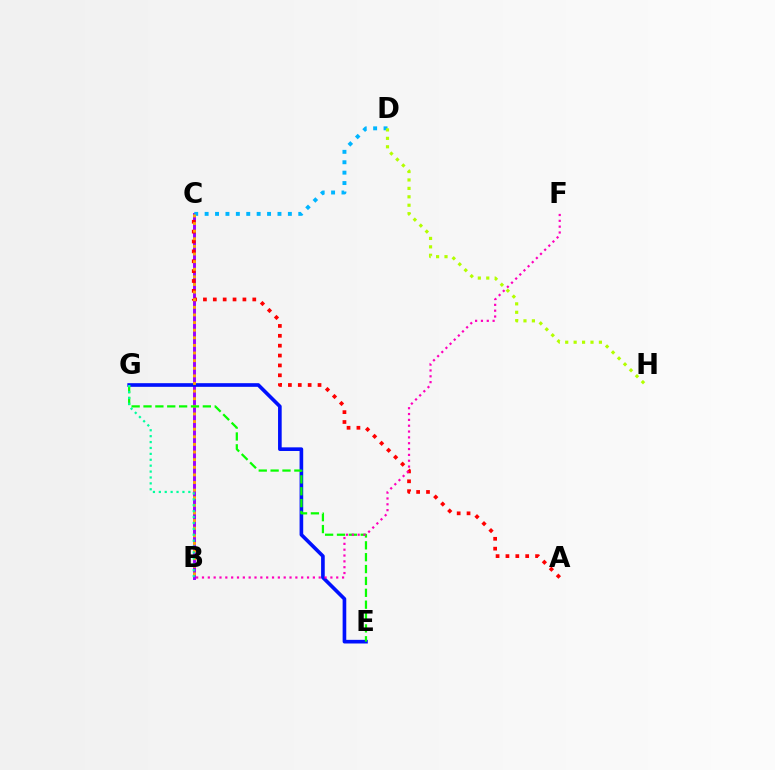{('B', 'C'): [{'color': '#9b00ff', 'line_style': 'solid', 'thickness': 2.12}, {'color': '#ffa500', 'line_style': 'dotted', 'thickness': 2.07}], ('C', 'D'): [{'color': '#00b5ff', 'line_style': 'dotted', 'thickness': 2.83}], ('E', 'G'): [{'color': '#0010ff', 'line_style': 'solid', 'thickness': 2.62}, {'color': '#08ff00', 'line_style': 'dashed', 'thickness': 1.61}], ('A', 'C'): [{'color': '#ff0000', 'line_style': 'dotted', 'thickness': 2.68}], ('B', 'G'): [{'color': '#00ff9d', 'line_style': 'dotted', 'thickness': 1.6}], ('D', 'H'): [{'color': '#b3ff00', 'line_style': 'dotted', 'thickness': 2.29}], ('B', 'F'): [{'color': '#ff00bd', 'line_style': 'dotted', 'thickness': 1.59}]}